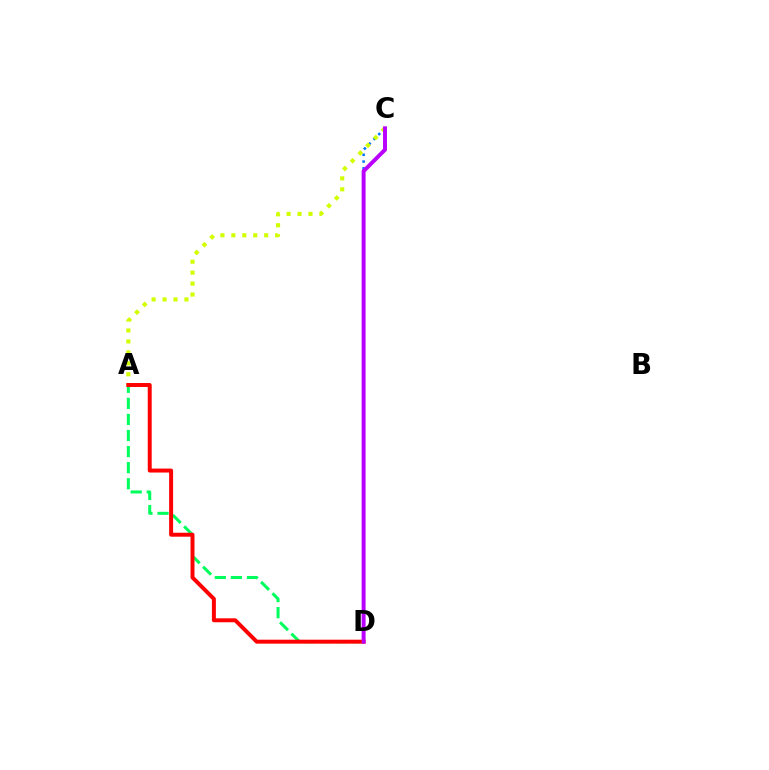{('A', 'D'): [{'color': '#00ff5c', 'line_style': 'dashed', 'thickness': 2.18}, {'color': '#ff0000', 'line_style': 'solid', 'thickness': 2.85}], ('C', 'D'): [{'color': '#0074ff', 'line_style': 'dotted', 'thickness': 1.85}, {'color': '#b900ff', 'line_style': 'solid', 'thickness': 2.84}], ('A', 'C'): [{'color': '#d1ff00', 'line_style': 'dotted', 'thickness': 2.97}]}